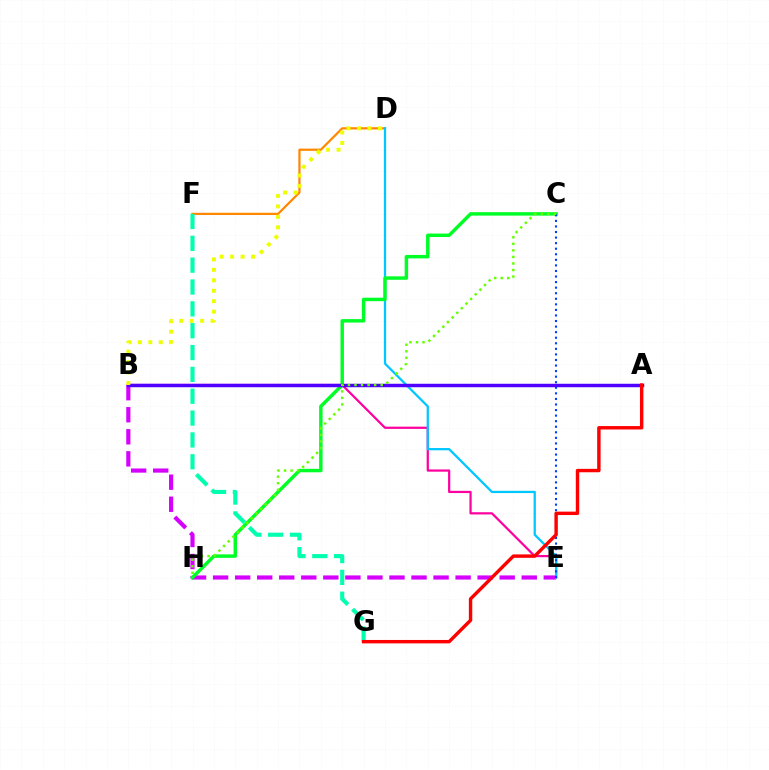{('B', 'E'): [{'color': '#ff00a0', 'line_style': 'solid', 'thickness': 1.6}, {'color': '#d600ff', 'line_style': 'dashed', 'thickness': 2.99}], ('D', 'F'): [{'color': '#ff8800', 'line_style': 'solid', 'thickness': 1.61}], ('D', 'E'): [{'color': '#00c7ff', 'line_style': 'solid', 'thickness': 1.63}], ('C', 'H'): [{'color': '#00ff27', 'line_style': 'solid', 'thickness': 2.5}, {'color': '#66ff00', 'line_style': 'dotted', 'thickness': 1.78}], ('A', 'B'): [{'color': '#4f00ff', 'line_style': 'solid', 'thickness': 2.49}], ('C', 'E'): [{'color': '#003fff', 'line_style': 'dotted', 'thickness': 1.51}], ('B', 'D'): [{'color': '#eeff00', 'line_style': 'dotted', 'thickness': 2.84}], ('F', 'G'): [{'color': '#00ffaf', 'line_style': 'dashed', 'thickness': 2.97}], ('A', 'G'): [{'color': '#ff0000', 'line_style': 'solid', 'thickness': 2.46}]}